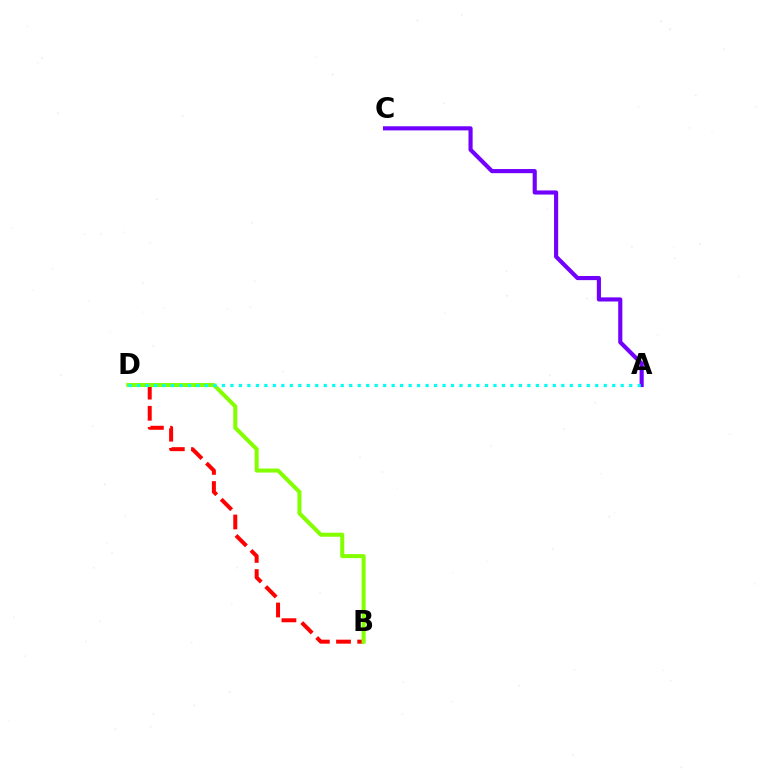{('B', 'D'): [{'color': '#ff0000', 'line_style': 'dashed', 'thickness': 2.87}, {'color': '#84ff00', 'line_style': 'solid', 'thickness': 2.9}], ('A', 'C'): [{'color': '#7200ff', 'line_style': 'solid', 'thickness': 2.97}], ('A', 'D'): [{'color': '#00fff6', 'line_style': 'dotted', 'thickness': 2.31}]}